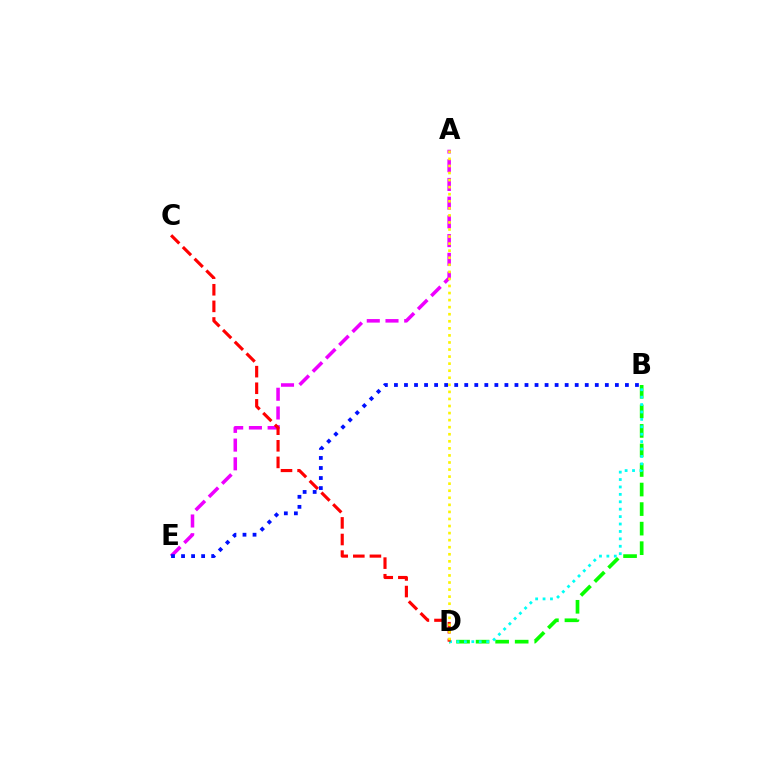{('B', 'D'): [{'color': '#08ff00', 'line_style': 'dashed', 'thickness': 2.66}, {'color': '#00fff6', 'line_style': 'dotted', 'thickness': 2.01}], ('A', 'E'): [{'color': '#ee00ff', 'line_style': 'dashed', 'thickness': 2.54}], ('B', 'E'): [{'color': '#0010ff', 'line_style': 'dotted', 'thickness': 2.73}], ('C', 'D'): [{'color': '#ff0000', 'line_style': 'dashed', 'thickness': 2.26}], ('A', 'D'): [{'color': '#fcf500', 'line_style': 'dotted', 'thickness': 1.92}]}